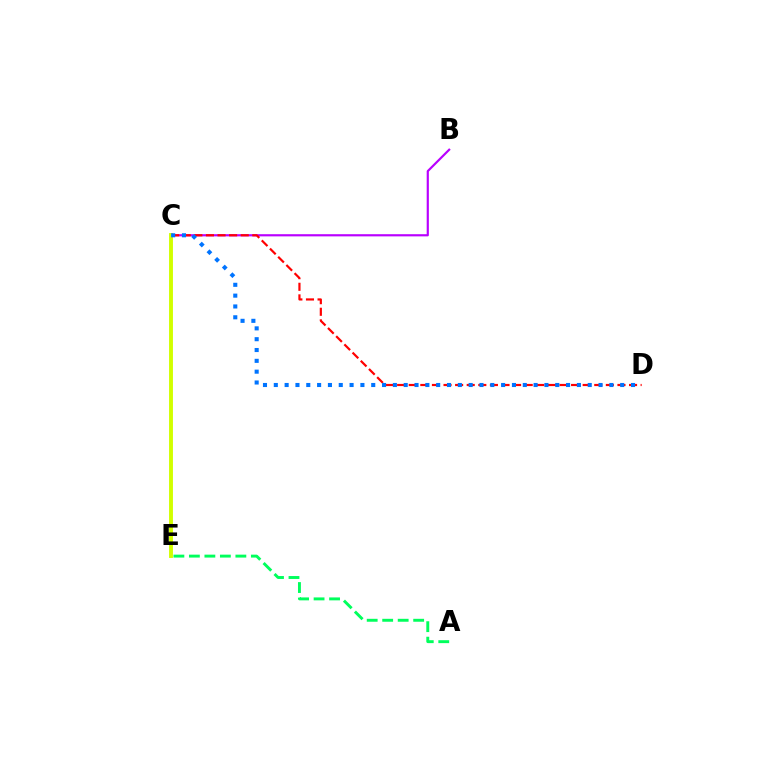{('B', 'C'): [{'color': '#b900ff', 'line_style': 'solid', 'thickness': 1.56}], ('C', 'D'): [{'color': '#ff0000', 'line_style': 'dashed', 'thickness': 1.58}, {'color': '#0074ff', 'line_style': 'dotted', 'thickness': 2.94}], ('C', 'E'): [{'color': '#d1ff00', 'line_style': 'solid', 'thickness': 2.81}], ('A', 'E'): [{'color': '#00ff5c', 'line_style': 'dashed', 'thickness': 2.1}]}